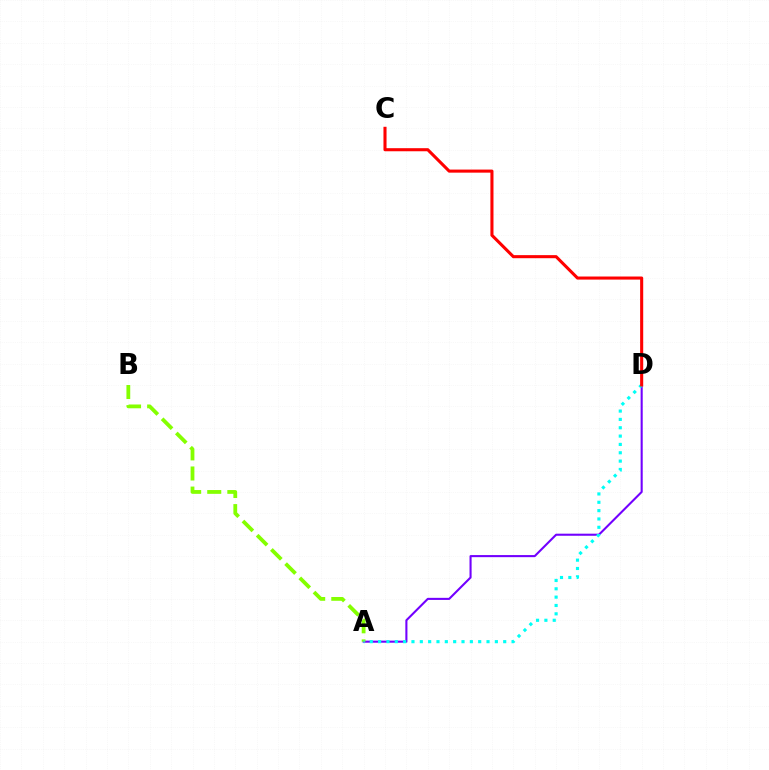{('A', 'D'): [{'color': '#7200ff', 'line_style': 'solid', 'thickness': 1.5}, {'color': '#00fff6', 'line_style': 'dotted', 'thickness': 2.27}], ('A', 'B'): [{'color': '#84ff00', 'line_style': 'dashed', 'thickness': 2.73}], ('C', 'D'): [{'color': '#ff0000', 'line_style': 'solid', 'thickness': 2.22}]}